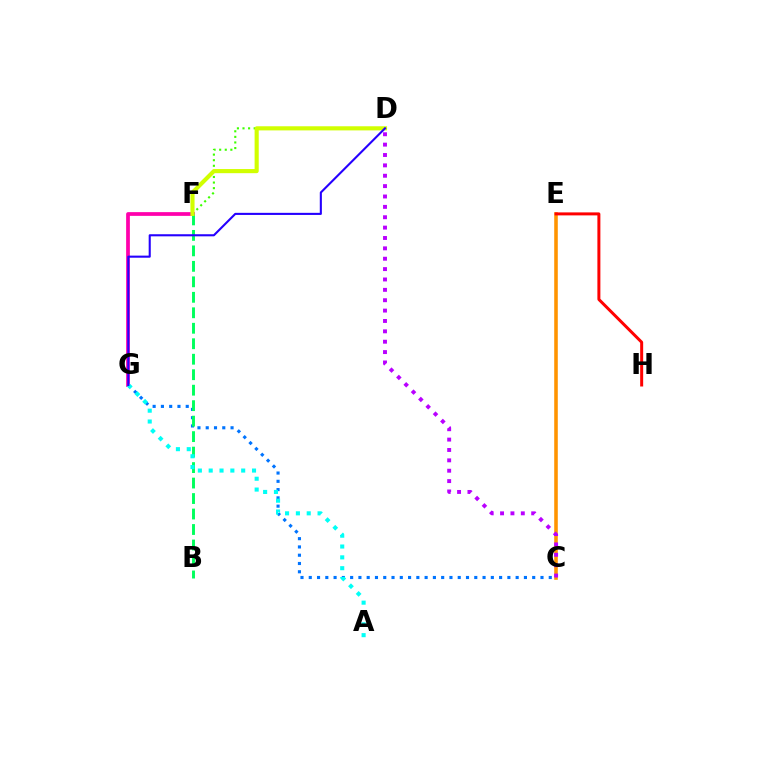{('C', 'E'): [{'color': '#ff9400', 'line_style': 'solid', 'thickness': 2.57}], ('E', 'H'): [{'color': '#ff0000', 'line_style': 'solid', 'thickness': 2.15}], ('C', 'G'): [{'color': '#0074ff', 'line_style': 'dotted', 'thickness': 2.25}], ('D', 'F'): [{'color': '#3dff00', 'line_style': 'dotted', 'thickness': 1.52}, {'color': '#d1ff00', 'line_style': 'solid', 'thickness': 2.97}], ('F', 'G'): [{'color': '#ff00ac', 'line_style': 'solid', 'thickness': 2.69}], ('B', 'F'): [{'color': '#00ff5c', 'line_style': 'dashed', 'thickness': 2.1}], ('C', 'D'): [{'color': '#b900ff', 'line_style': 'dotted', 'thickness': 2.82}], ('A', 'G'): [{'color': '#00fff6', 'line_style': 'dotted', 'thickness': 2.94}], ('D', 'G'): [{'color': '#2500ff', 'line_style': 'solid', 'thickness': 1.51}]}